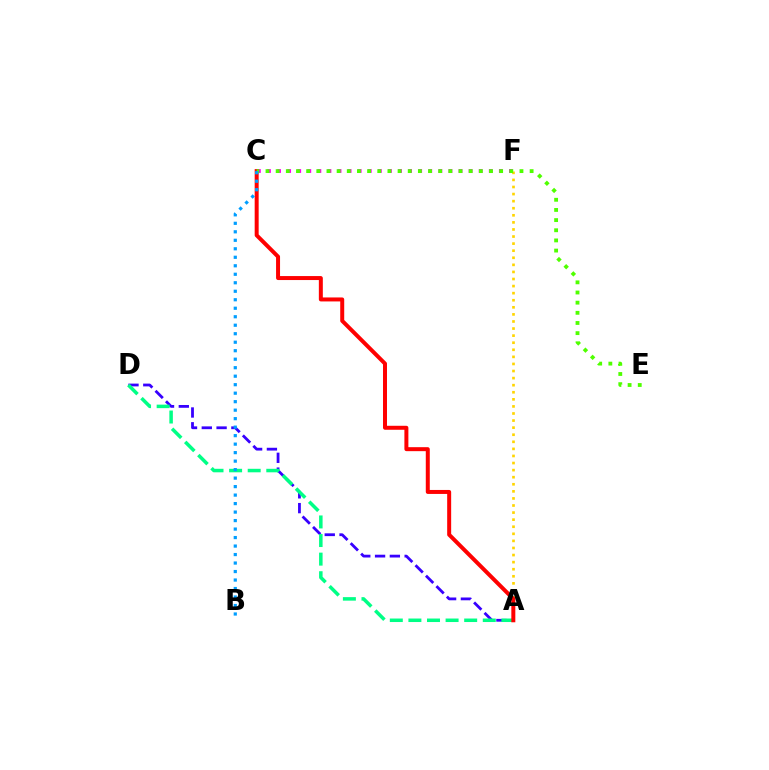{('C', 'F'): [{'color': '#ff00ed', 'line_style': 'dotted', 'thickness': 2.74}], ('A', 'D'): [{'color': '#3700ff', 'line_style': 'dashed', 'thickness': 2.01}, {'color': '#00ff86', 'line_style': 'dashed', 'thickness': 2.53}], ('A', 'F'): [{'color': '#ffd500', 'line_style': 'dotted', 'thickness': 1.92}], ('A', 'C'): [{'color': '#ff0000', 'line_style': 'solid', 'thickness': 2.87}], ('C', 'E'): [{'color': '#4fff00', 'line_style': 'dotted', 'thickness': 2.76}], ('B', 'C'): [{'color': '#009eff', 'line_style': 'dotted', 'thickness': 2.31}]}